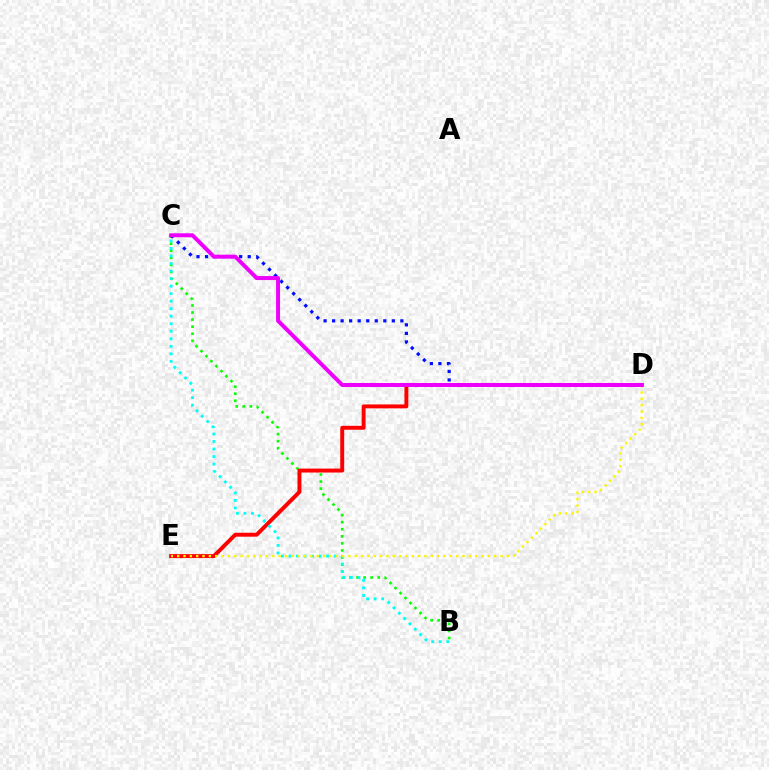{('B', 'C'): [{'color': '#08ff00', 'line_style': 'dotted', 'thickness': 1.92}, {'color': '#00fff6', 'line_style': 'dotted', 'thickness': 2.05}], ('C', 'D'): [{'color': '#0010ff', 'line_style': 'dotted', 'thickness': 2.32}, {'color': '#ee00ff', 'line_style': 'solid', 'thickness': 2.86}], ('D', 'E'): [{'color': '#ff0000', 'line_style': 'solid', 'thickness': 2.84}, {'color': '#fcf500', 'line_style': 'dotted', 'thickness': 1.72}]}